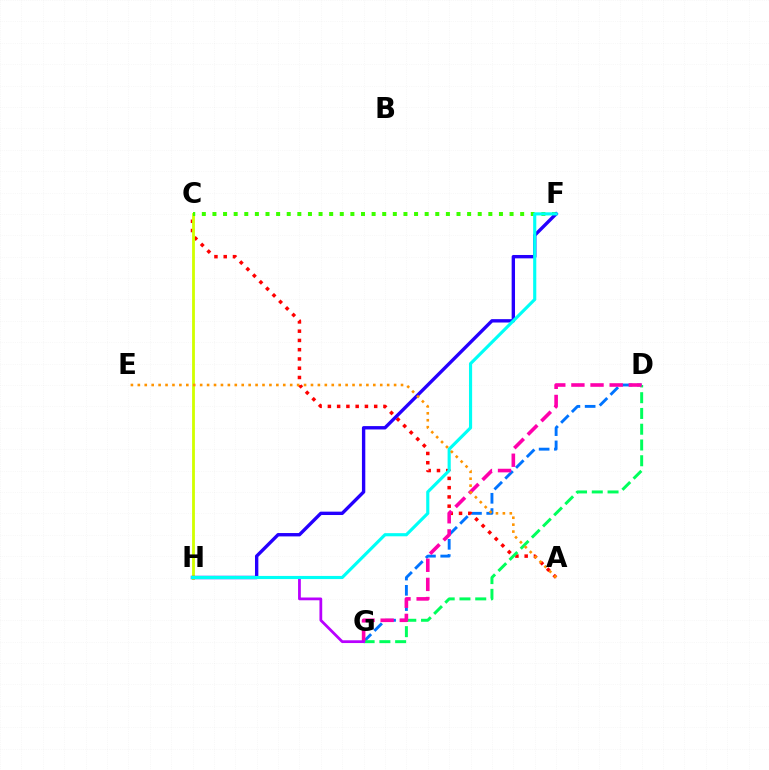{('D', 'G'): [{'color': '#0074ff', 'line_style': 'dashed', 'thickness': 2.07}, {'color': '#00ff5c', 'line_style': 'dashed', 'thickness': 2.14}, {'color': '#ff00ac', 'line_style': 'dashed', 'thickness': 2.6}], ('A', 'C'): [{'color': '#ff0000', 'line_style': 'dotted', 'thickness': 2.52}], ('C', 'H'): [{'color': '#d1ff00', 'line_style': 'solid', 'thickness': 2.03}], ('C', 'F'): [{'color': '#3dff00', 'line_style': 'dotted', 'thickness': 2.88}], ('G', 'H'): [{'color': '#b900ff', 'line_style': 'solid', 'thickness': 1.99}], ('F', 'H'): [{'color': '#2500ff', 'line_style': 'solid', 'thickness': 2.43}, {'color': '#00fff6', 'line_style': 'solid', 'thickness': 2.26}], ('A', 'E'): [{'color': '#ff9400', 'line_style': 'dotted', 'thickness': 1.88}]}